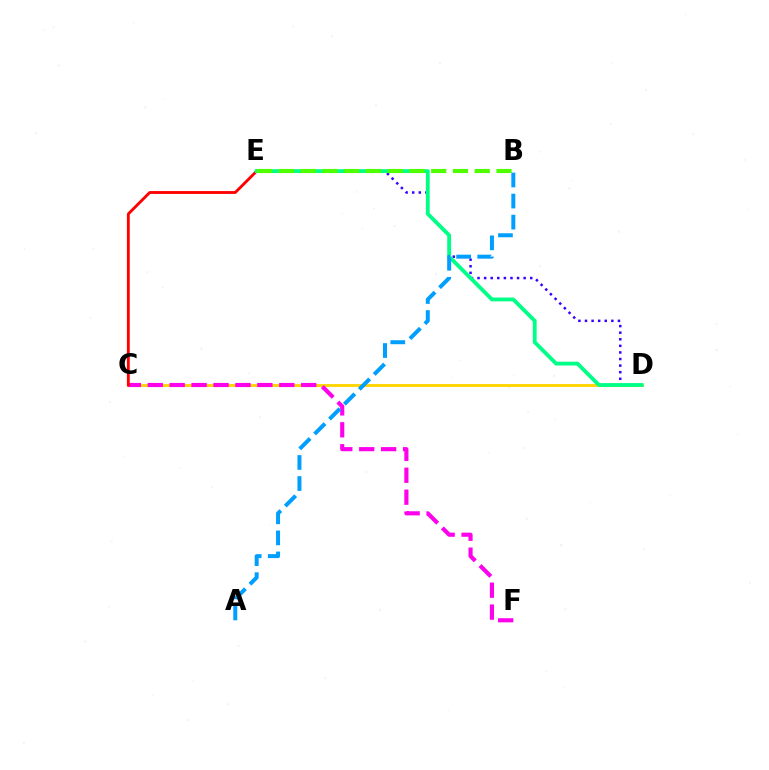{('D', 'E'): [{'color': '#3700ff', 'line_style': 'dotted', 'thickness': 1.79}, {'color': '#00ff86', 'line_style': 'solid', 'thickness': 2.75}], ('C', 'D'): [{'color': '#ffd500', 'line_style': 'solid', 'thickness': 2.07}], ('C', 'F'): [{'color': '#ff00ed', 'line_style': 'dashed', 'thickness': 2.98}], ('C', 'E'): [{'color': '#ff0000', 'line_style': 'solid', 'thickness': 2.05}], ('B', 'E'): [{'color': '#4fff00', 'line_style': 'dashed', 'thickness': 2.96}], ('A', 'B'): [{'color': '#009eff', 'line_style': 'dashed', 'thickness': 2.86}]}